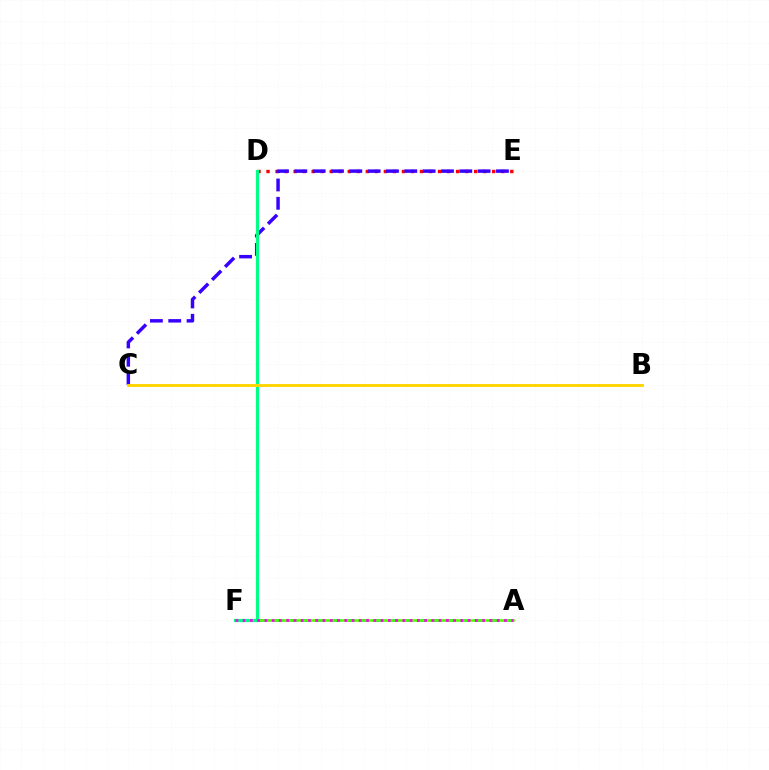{('D', 'E'): [{'color': '#ff0000', 'line_style': 'dotted', 'thickness': 2.45}], ('A', 'F'): [{'color': '#009eff', 'line_style': 'dashed', 'thickness': 1.96}, {'color': '#4fff00', 'line_style': 'solid', 'thickness': 1.89}, {'color': '#ff00ed', 'line_style': 'dotted', 'thickness': 1.97}], ('C', 'E'): [{'color': '#3700ff', 'line_style': 'dashed', 'thickness': 2.49}], ('D', 'F'): [{'color': '#00ff86', 'line_style': 'solid', 'thickness': 2.3}], ('B', 'C'): [{'color': '#ffd500', 'line_style': 'solid', 'thickness': 2.07}]}